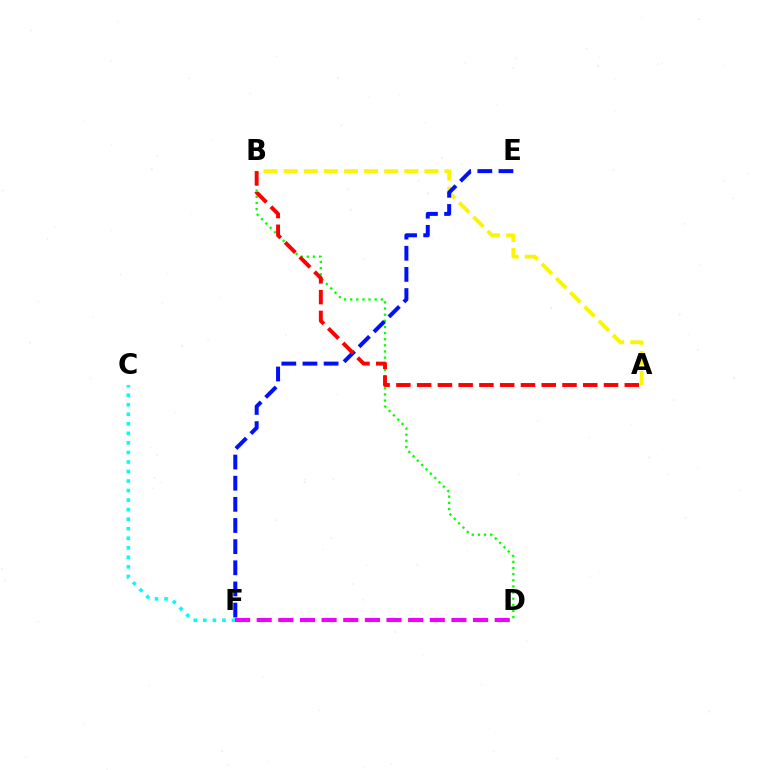{('C', 'F'): [{'color': '#00fff6', 'line_style': 'dotted', 'thickness': 2.59}], ('B', 'D'): [{'color': '#08ff00', 'line_style': 'dotted', 'thickness': 1.67}], ('D', 'F'): [{'color': '#ee00ff', 'line_style': 'dashed', 'thickness': 2.94}], ('A', 'B'): [{'color': '#fcf500', 'line_style': 'dashed', 'thickness': 2.73}, {'color': '#ff0000', 'line_style': 'dashed', 'thickness': 2.82}], ('E', 'F'): [{'color': '#0010ff', 'line_style': 'dashed', 'thickness': 2.87}]}